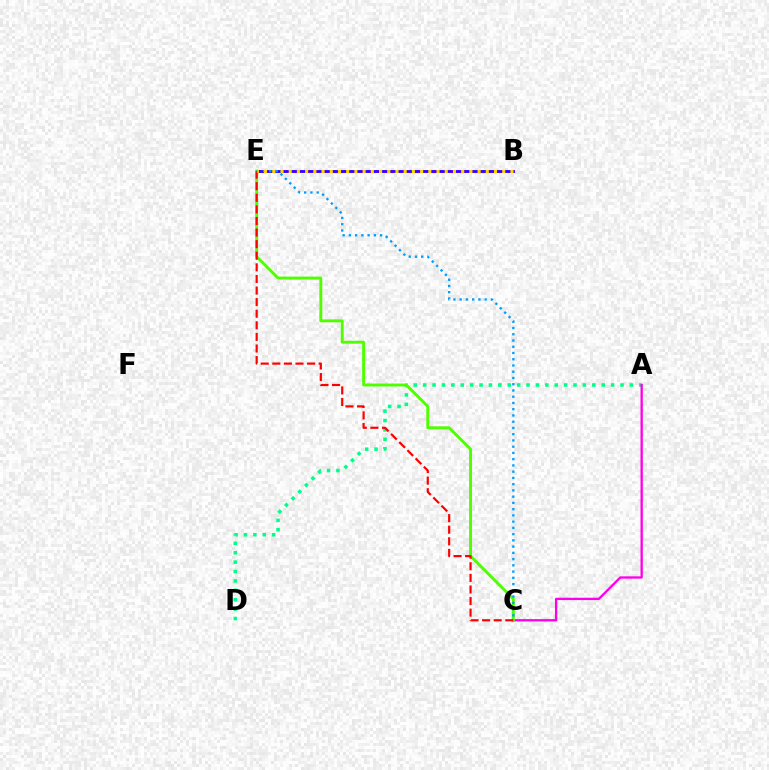{('B', 'E'): [{'color': '#3700ff', 'line_style': 'solid', 'thickness': 2.08}, {'color': '#ffd500', 'line_style': 'dotted', 'thickness': 2.23}], ('A', 'D'): [{'color': '#00ff86', 'line_style': 'dotted', 'thickness': 2.55}], ('A', 'C'): [{'color': '#ff00ed', 'line_style': 'solid', 'thickness': 1.67}], ('C', 'E'): [{'color': '#4fff00', 'line_style': 'solid', 'thickness': 2.1}, {'color': '#ff0000', 'line_style': 'dashed', 'thickness': 1.57}, {'color': '#009eff', 'line_style': 'dotted', 'thickness': 1.7}]}